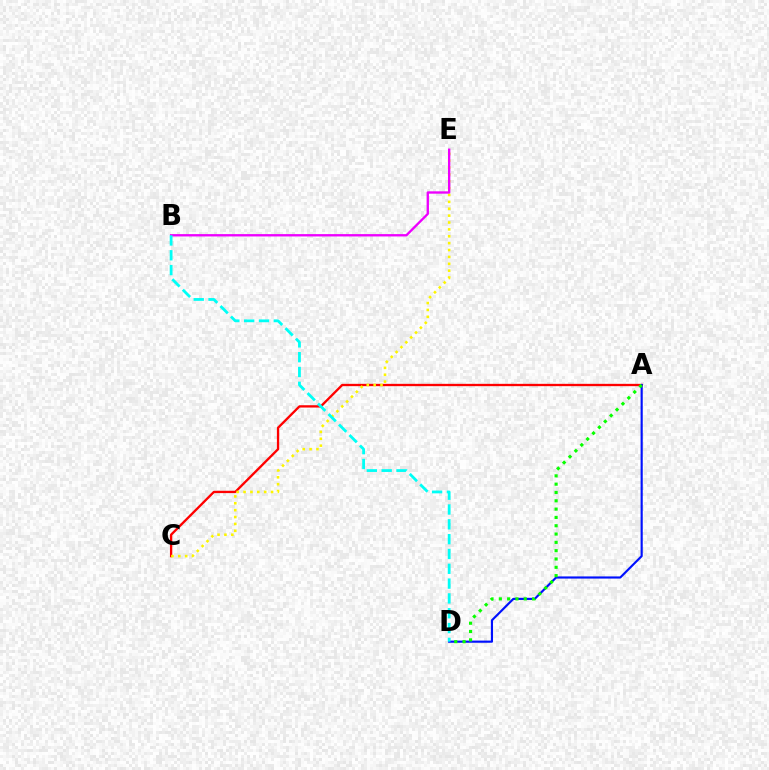{('A', 'C'): [{'color': '#ff0000', 'line_style': 'solid', 'thickness': 1.67}], ('C', 'E'): [{'color': '#fcf500', 'line_style': 'dotted', 'thickness': 1.87}], ('B', 'E'): [{'color': '#ee00ff', 'line_style': 'solid', 'thickness': 1.69}], ('A', 'D'): [{'color': '#0010ff', 'line_style': 'solid', 'thickness': 1.55}, {'color': '#08ff00', 'line_style': 'dotted', 'thickness': 2.26}], ('B', 'D'): [{'color': '#00fff6', 'line_style': 'dashed', 'thickness': 2.01}]}